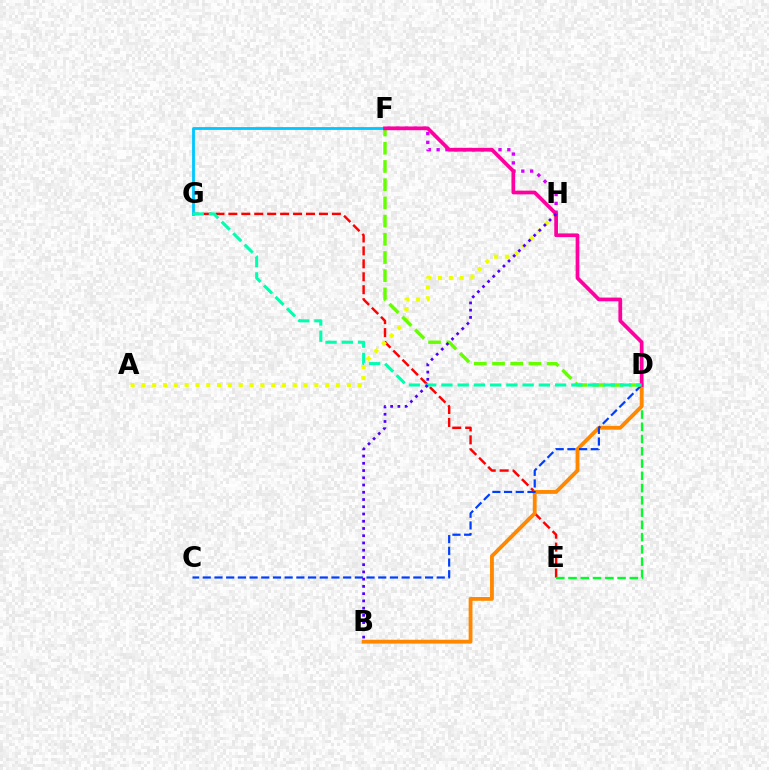{('E', 'G'): [{'color': '#ff0000', 'line_style': 'dashed', 'thickness': 1.76}], ('D', 'E'): [{'color': '#00ff27', 'line_style': 'dashed', 'thickness': 1.67}], ('F', 'G'): [{'color': '#00c7ff', 'line_style': 'solid', 'thickness': 2.03}], ('B', 'D'): [{'color': '#ff8800', 'line_style': 'solid', 'thickness': 2.76}], ('F', 'H'): [{'color': '#d600ff', 'line_style': 'dotted', 'thickness': 2.4}], ('C', 'D'): [{'color': '#003fff', 'line_style': 'dashed', 'thickness': 1.59}], ('A', 'H'): [{'color': '#eeff00', 'line_style': 'dotted', 'thickness': 2.94}], ('D', 'F'): [{'color': '#66ff00', 'line_style': 'dashed', 'thickness': 2.47}, {'color': '#ff00a0', 'line_style': 'solid', 'thickness': 2.68}], ('D', 'G'): [{'color': '#00ffaf', 'line_style': 'dashed', 'thickness': 2.21}], ('B', 'H'): [{'color': '#4f00ff', 'line_style': 'dotted', 'thickness': 1.97}]}